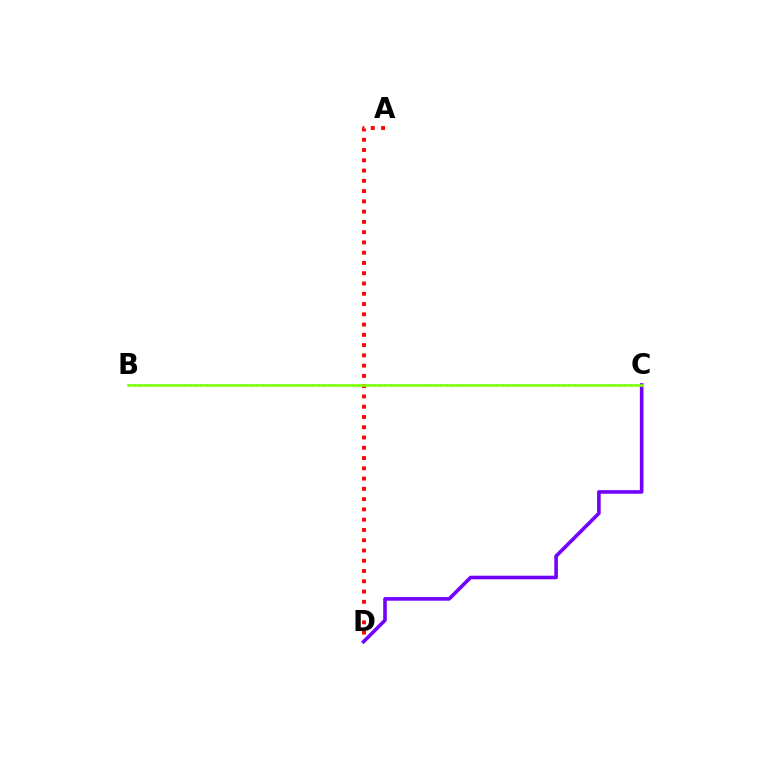{('B', 'C'): [{'color': '#00fff6', 'line_style': 'dotted', 'thickness': 1.51}, {'color': '#84ff00', 'line_style': 'solid', 'thickness': 1.9}], ('A', 'D'): [{'color': '#ff0000', 'line_style': 'dotted', 'thickness': 2.79}], ('C', 'D'): [{'color': '#7200ff', 'line_style': 'solid', 'thickness': 2.59}]}